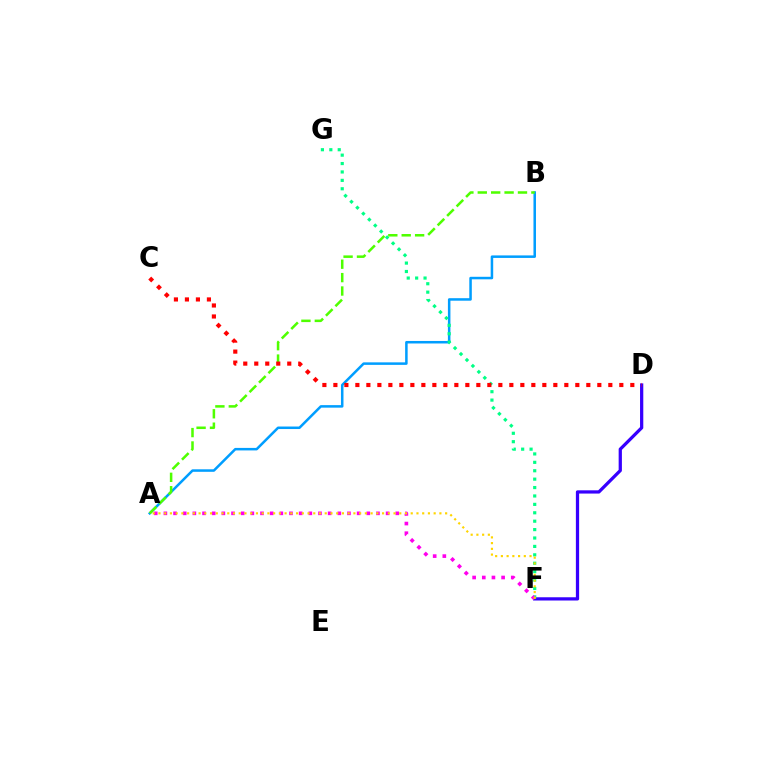{('D', 'F'): [{'color': '#3700ff', 'line_style': 'solid', 'thickness': 2.34}], ('A', 'B'): [{'color': '#009eff', 'line_style': 'solid', 'thickness': 1.81}, {'color': '#4fff00', 'line_style': 'dashed', 'thickness': 1.82}], ('F', 'G'): [{'color': '#00ff86', 'line_style': 'dotted', 'thickness': 2.28}], ('C', 'D'): [{'color': '#ff0000', 'line_style': 'dotted', 'thickness': 2.99}], ('A', 'F'): [{'color': '#ff00ed', 'line_style': 'dotted', 'thickness': 2.63}, {'color': '#ffd500', 'line_style': 'dotted', 'thickness': 1.56}]}